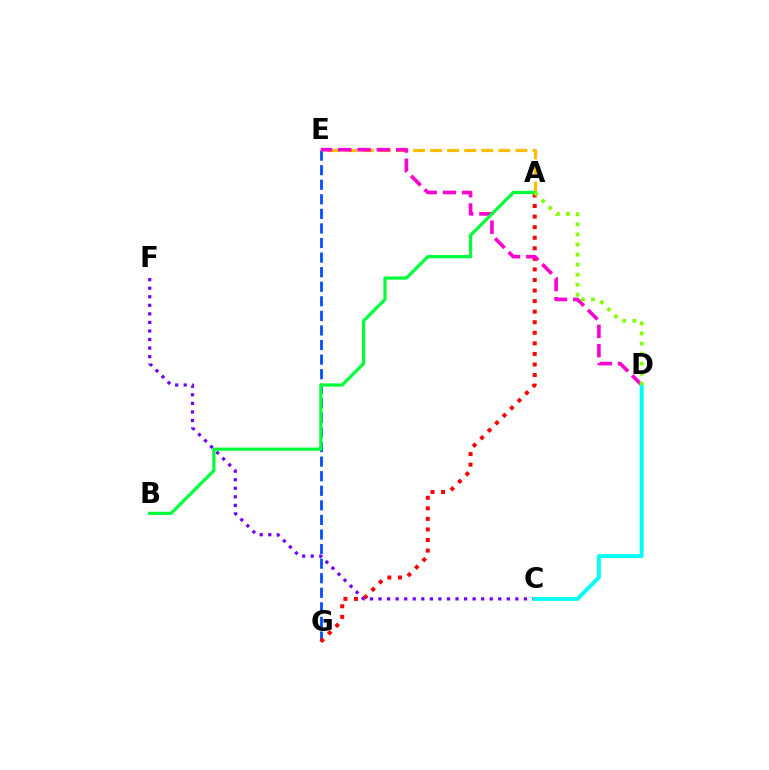{('E', 'G'): [{'color': '#004bff', 'line_style': 'dashed', 'thickness': 1.98}], ('A', 'G'): [{'color': '#ff0000', 'line_style': 'dotted', 'thickness': 2.87}], ('C', 'F'): [{'color': '#7200ff', 'line_style': 'dotted', 'thickness': 2.32}], ('A', 'E'): [{'color': '#ffbd00', 'line_style': 'dashed', 'thickness': 2.32}], ('D', 'E'): [{'color': '#ff00cf', 'line_style': 'dashed', 'thickness': 2.62}], ('C', 'D'): [{'color': '#00fff6', 'line_style': 'solid', 'thickness': 2.84}], ('A', 'B'): [{'color': '#00ff39', 'line_style': 'solid', 'thickness': 2.31}], ('A', 'D'): [{'color': '#84ff00', 'line_style': 'dotted', 'thickness': 2.73}]}